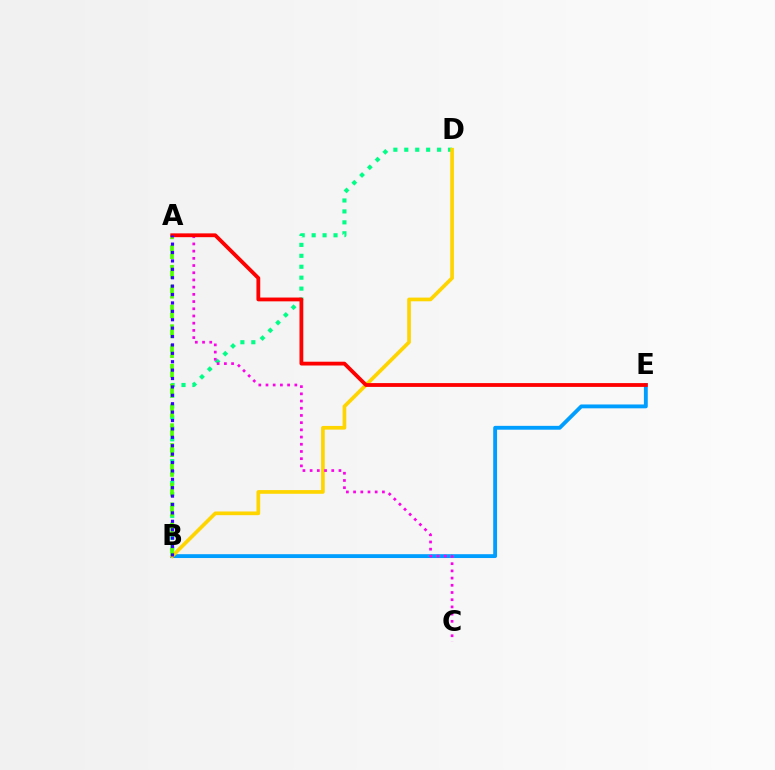{('B', 'D'): [{'color': '#00ff86', 'line_style': 'dotted', 'thickness': 2.97}, {'color': '#ffd500', 'line_style': 'solid', 'thickness': 2.66}], ('B', 'E'): [{'color': '#009eff', 'line_style': 'solid', 'thickness': 2.77}], ('A', 'B'): [{'color': '#4fff00', 'line_style': 'dashed', 'thickness': 2.69}, {'color': '#3700ff', 'line_style': 'dotted', 'thickness': 2.28}], ('A', 'C'): [{'color': '#ff00ed', 'line_style': 'dotted', 'thickness': 1.96}], ('A', 'E'): [{'color': '#ff0000', 'line_style': 'solid', 'thickness': 2.74}]}